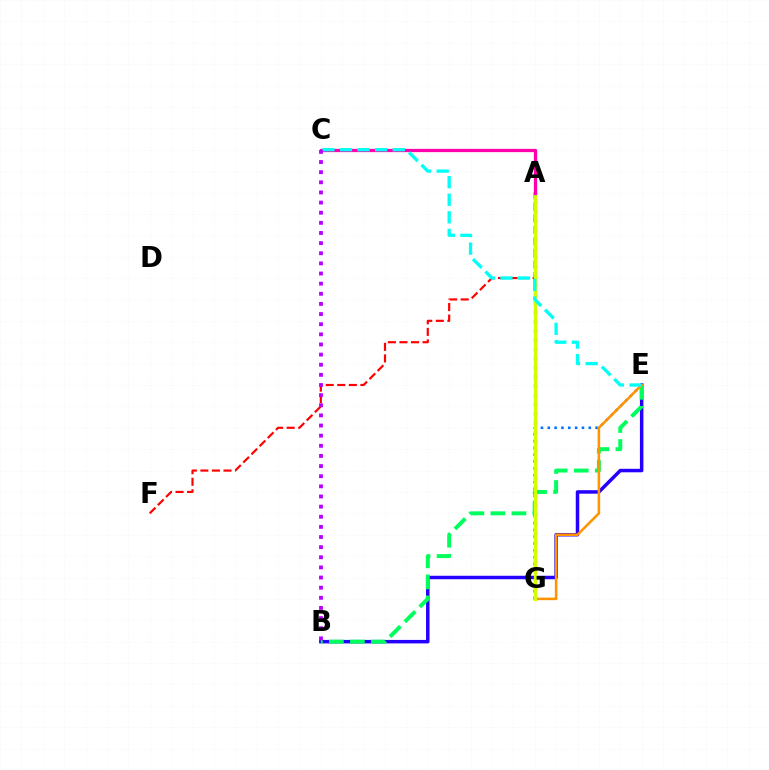{('E', 'G'): [{'color': '#0074ff', 'line_style': 'dotted', 'thickness': 1.86}, {'color': '#ff9400', 'line_style': 'solid', 'thickness': 1.84}], ('A', 'F'): [{'color': '#ff0000', 'line_style': 'dashed', 'thickness': 1.57}], ('B', 'E'): [{'color': '#2500ff', 'line_style': 'solid', 'thickness': 2.51}, {'color': '#00ff5c', 'line_style': 'dashed', 'thickness': 2.86}], ('A', 'G'): [{'color': '#3dff00', 'line_style': 'dotted', 'thickness': 2.5}, {'color': '#d1ff00', 'line_style': 'solid', 'thickness': 2.35}], ('A', 'C'): [{'color': '#ff00ac', 'line_style': 'solid', 'thickness': 2.35}], ('C', 'E'): [{'color': '#00fff6', 'line_style': 'dashed', 'thickness': 2.39}], ('B', 'C'): [{'color': '#b900ff', 'line_style': 'dotted', 'thickness': 2.75}]}